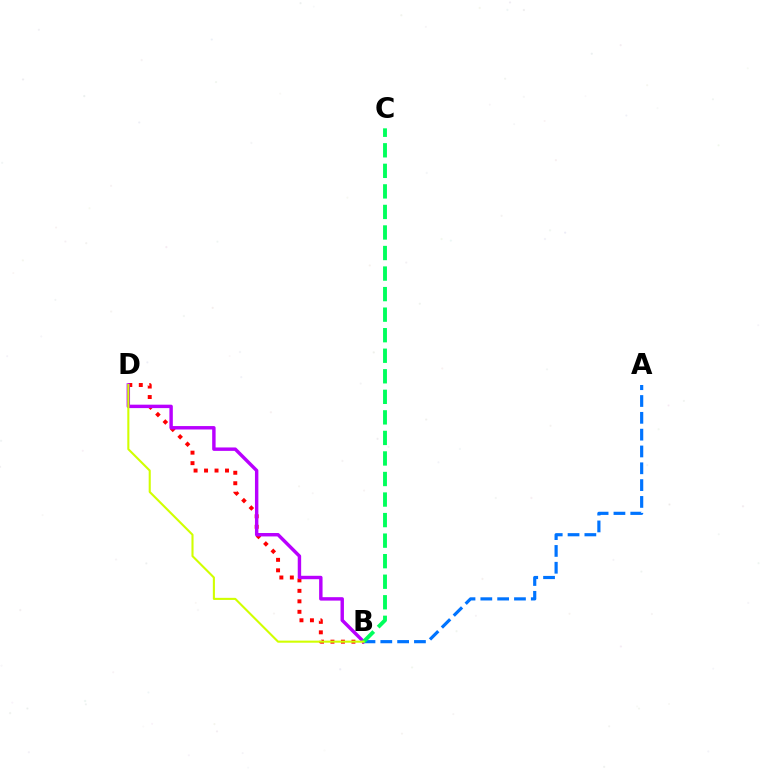{('B', 'D'): [{'color': '#ff0000', 'line_style': 'dotted', 'thickness': 2.85}, {'color': '#b900ff', 'line_style': 'solid', 'thickness': 2.46}, {'color': '#d1ff00', 'line_style': 'solid', 'thickness': 1.51}], ('A', 'B'): [{'color': '#0074ff', 'line_style': 'dashed', 'thickness': 2.29}], ('B', 'C'): [{'color': '#00ff5c', 'line_style': 'dashed', 'thickness': 2.79}]}